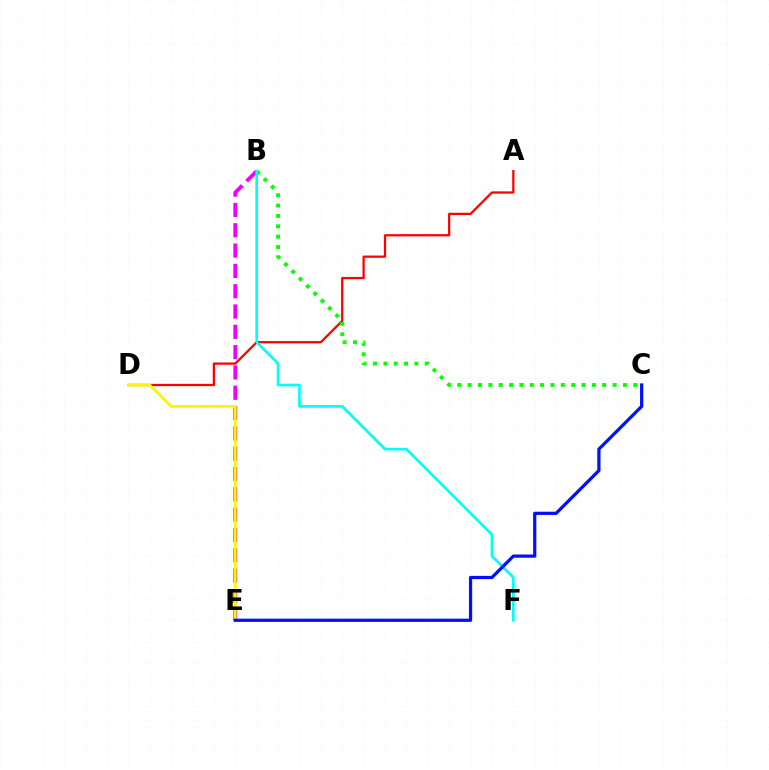{('A', 'D'): [{'color': '#ff0000', 'line_style': 'solid', 'thickness': 1.63}], ('B', 'E'): [{'color': '#ee00ff', 'line_style': 'dashed', 'thickness': 2.76}], ('B', 'C'): [{'color': '#08ff00', 'line_style': 'dotted', 'thickness': 2.81}], ('B', 'F'): [{'color': '#00fff6', 'line_style': 'solid', 'thickness': 1.91}], ('D', 'E'): [{'color': '#fcf500', 'line_style': 'solid', 'thickness': 1.96}], ('C', 'E'): [{'color': '#0010ff', 'line_style': 'solid', 'thickness': 2.32}]}